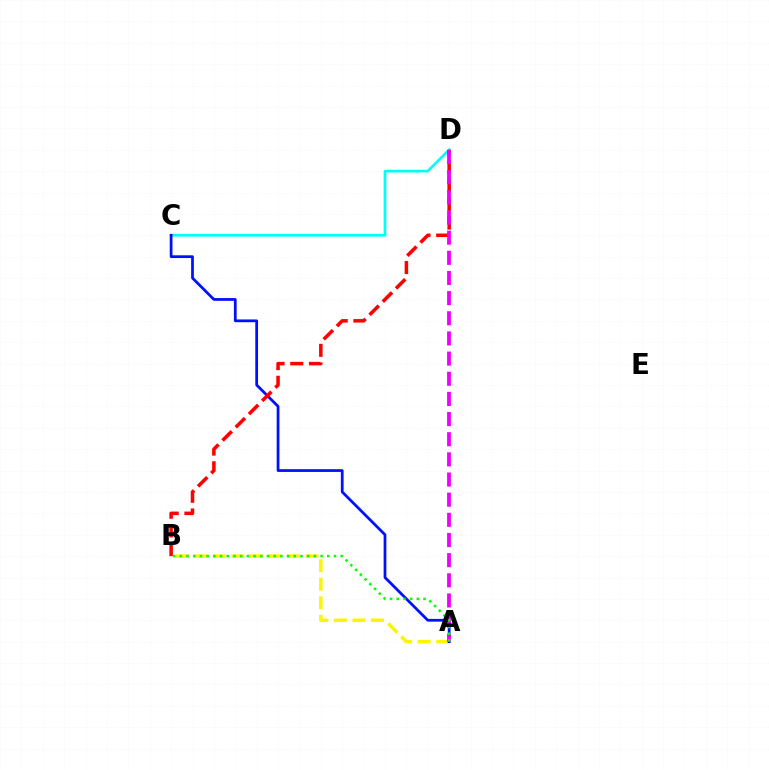{('C', 'D'): [{'color': '#00fff6', 'line_style': 'solid', 'thickness': 1.96}], ('A', 'B'): [{'color': '#fcf500', 'line_style': 'dashed', 'thickness': 2.52}, {'color': '#08ff00', 'line_style': 'dotted', 'thickness': 1.82}], ('A', 'C'): [{'color': '#0010ff', 'line_style': 'solid', 'thickness': 1.99}], ('B', 'D'): [{'color': '#ff0000', 'line_style': 'dashed', 'thickness': 2.54}], ('A', 'D'): [{'color': '#ee00ff', 'line_style': 'dashed', 'thickness': 2.74}]}